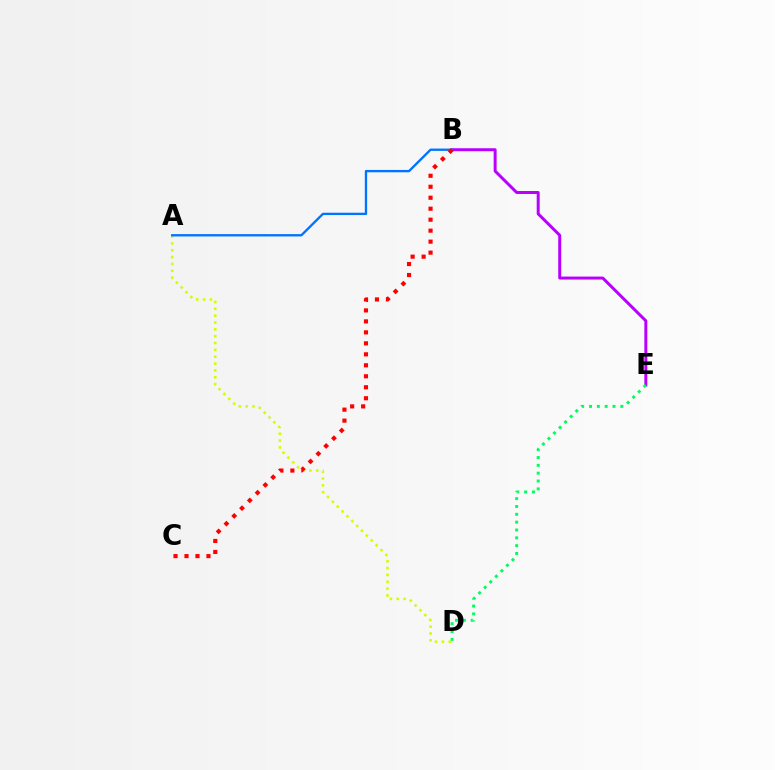{('A', 'D'): [{'color': '#d1ff00', 'line_style': 'dotted', 'thickness': 1.86}], ('B', 'E'): [{'color': '#b900ff', 'line_style': 'solid', 'thickness': 2.14}], ('A', 'B'): [{'color': '#0074ff', 'line_style': 'solid', 'thickness': 1.68}], ('D', 'E'): [{'color': '#00ff5c', 'line_style': 'dotted', 'thickness': 2.13}], ('B', 'C'): [{'color': '#ff0000', 'line_style': 'dotted', 'thickness': 2.98}]}